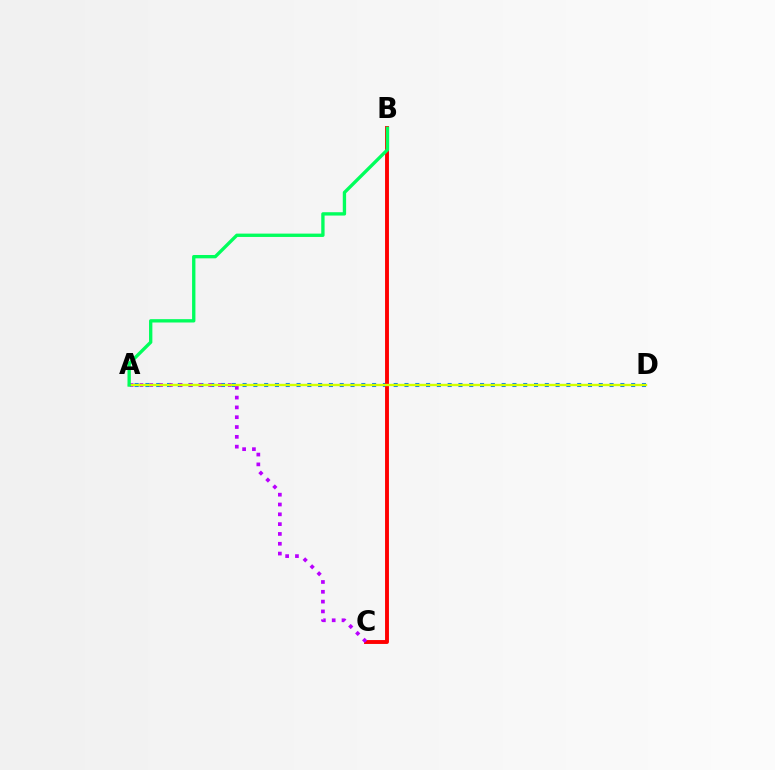{('A', 'D'): [{'color': '#0074ff', 'line_style': 'dotted', 'thickness': 2.93}, {'color': '#d1ff00', 'line_style': 'solid', 'thickness': 1.7}], ('B', 'C'): [{'color': '#ff0000', 'line_style': 'solid', 'thickness': 2.81}], ('A', 'C'): [{'color': '#b900ff', 'line_style': 'dotted', 'thickness': 2.67}], ('A', 'B'): [{'color': '#00ff5c', 'line_style': 'solid', 'thickness': 2.41}]}